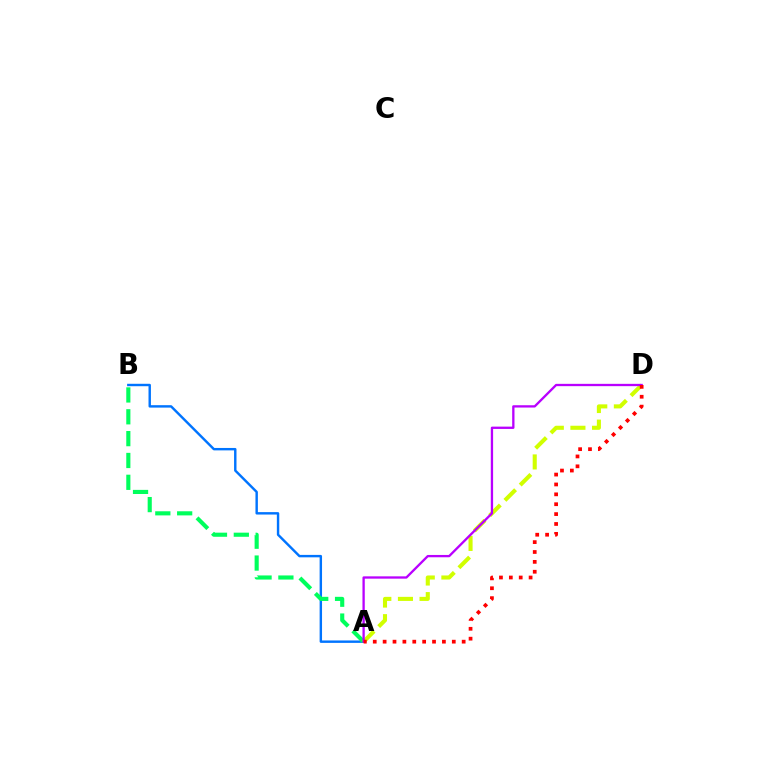{('A', 'B'): [{'color': '#0074ff', 'line_style': 'solid', 'thickness': 1.74}, {'color': '#00ff5c', 'line_style': 'dashed', 'thickness': 2.97}], ('A', 'D'): [{'color': '#d1ff00', 'line_style': 'dashed', 'thickness': 2.94}, {'color': '#b900ff', 'line_style': 'solid', 'thickness': 1.66}, {'color': '#ff0000', 'line_style': 'dotted', 'thickness': 2.68}]}